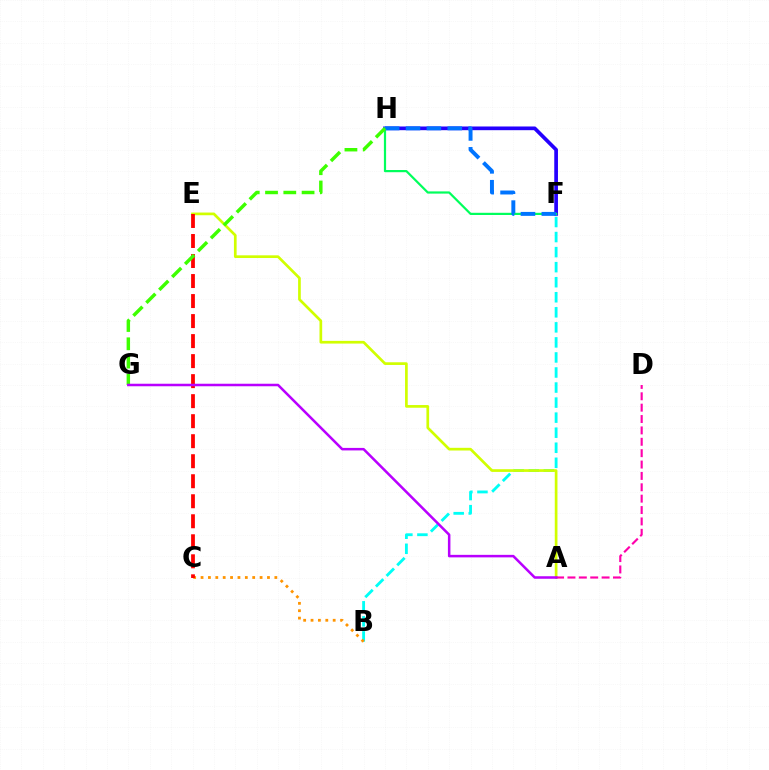{('F', 'H'): [{'color': '#2500ff', 'line_style': 'solid', 'thickness': 2.66}, {'color': '#00ff5c', 'line_style': 'solid', 'thickness': 1.59}, {'color': '#0074ff', 'line_style': 'dashed', 'thickness': 2.84}], ('B', 'F'): [{'color': '#00fff6', 'line_style': 'dashed', 'thickness': 2.04}], ('A', 'E'): [{'color': '#d1ff00', 'line_style': 'solid', 'thickness': 1.94}], ('B', 'C'): [{'color': '#ff9400', 'line_style': 'dotted', 'thickness': 2.01}], ('A', 'D'): [{'color': '#ff00ac', 'line_style': 'dashed', 'thickness': 1.55}], ('C', 'E'): [{'color': '#ff0000', 'line_style': 'dashed', 'thickness': 2.72}], ('G', 'H'): [{'color': '#3dff00', 'line_style': 'dashed', 'thickness': 2.48}], ('A', 'G'): [{'color': '#b900ff', 'line_style': 'solid', 'thickness': 1.82}]}